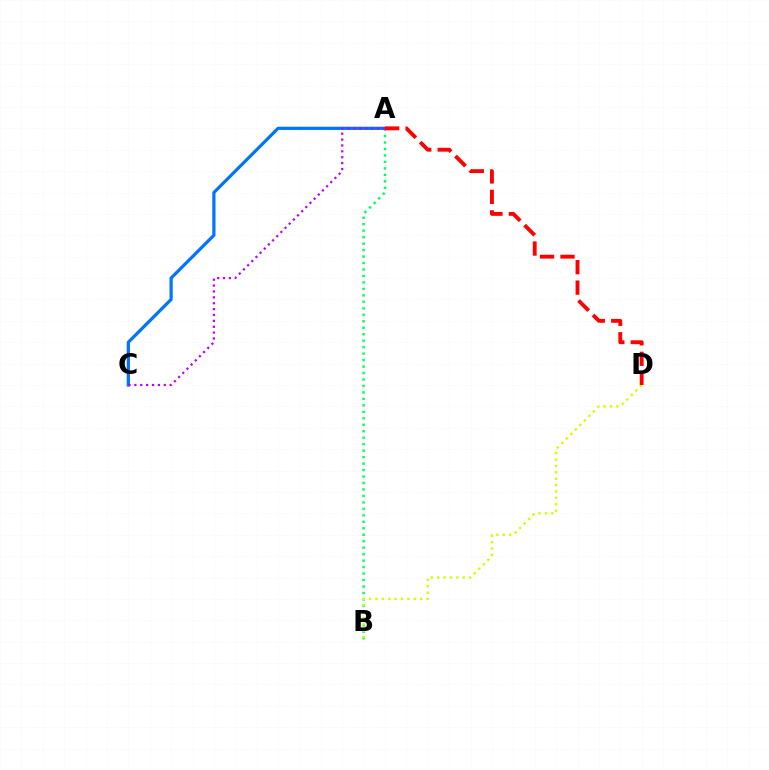{('A', 'B'): [{'color': '#00ff5c', 'line_style': 'dotted', 'thickness': 1.76}], ('B', 'D'): [{'color': '#d1ff00', 'line_style': 'dotted', 'thickness': 1.74}], ('A', 'C'): [{'color': '#0074ff', 'line_style': 'solid', 'thickness': 2.31}, {'color': '#b900ff', 'line_style': 'dotted', 'thickness': 1.6}], ('A', 'D'): [{'color': '#ff0000', 'line_style': 'dashed', 'thickness': 2.78}]}